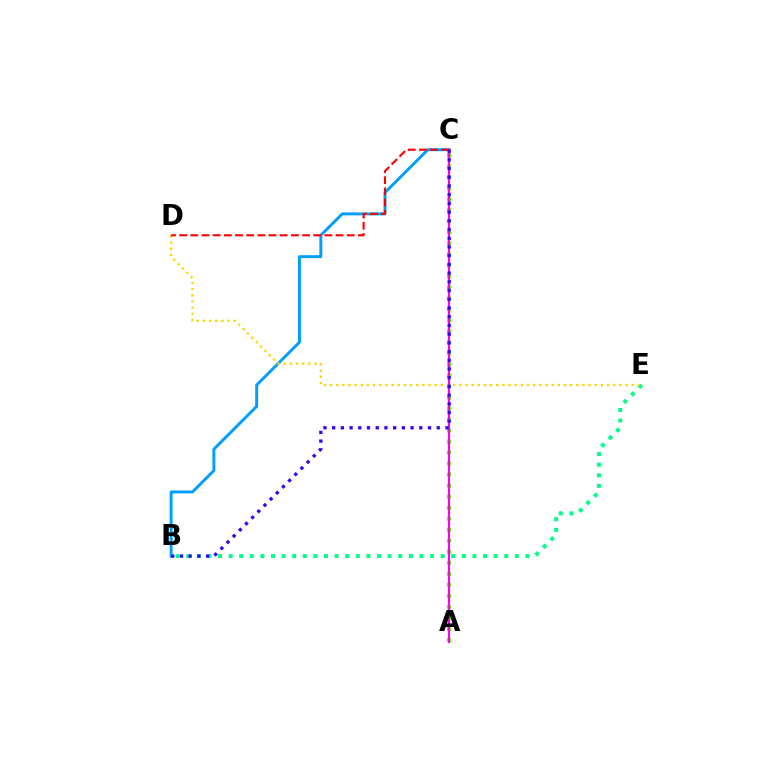{('B', 'C'): [{'color': '#009eff', 'line_style': 'solid', 'thickness': 2.12}, {'color': '#3700ff', 'line_style': 'dotted', 'thickness': 2.37}], ('B', 'E'): [{'color': '#00ff86', 'line_style': 'dotted', 'thickness': 2.88}], ('A', 'C'): [{'color': '#4fff00', 'line_style': 'dotted', 'thickness': 2.99}, {'color': '#ff00ed', 'line_style': 'solid', 'thickness': 1.53}], ('D', 'E'): [{'color': '#ffd500', 'line_style': 'dotted', 'thickness': 1.67}], ('C', 'D'): [{'color': '#ff0000', 'line_style': 'dashed', 'thickness': 1.52}]}